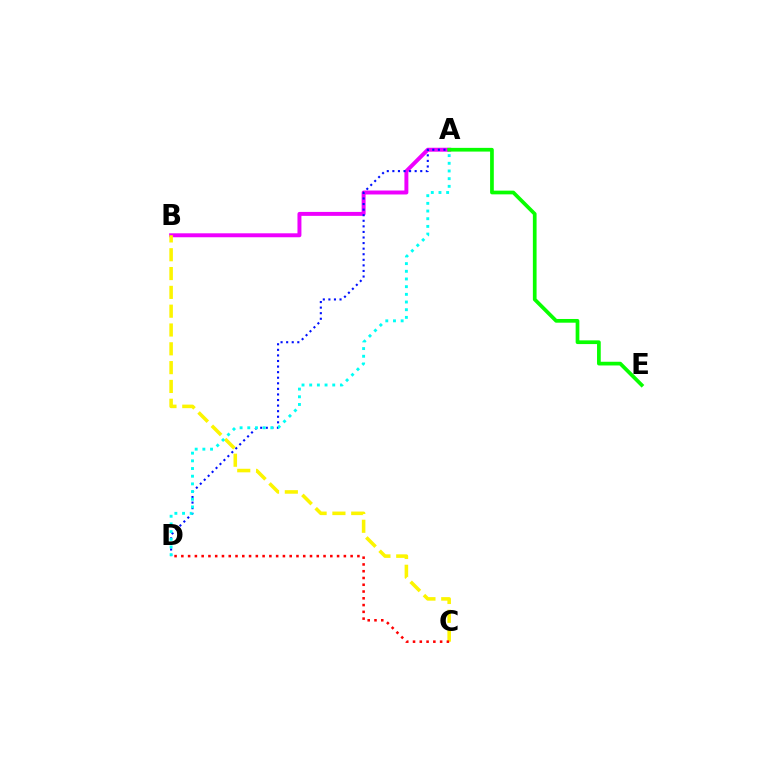{('A', 'B'): [{'color': '#ee00ff', 'line_style': 'solid', 'thickness': 2.85}], ('A', 'D'): [{'color': '#0010ff', 'line_style': 'dotted', 'thickness': 1.51}, {'color': '#00fff6', 'line_style': 'dotted', 'thickness': 2.09}], ('B', 'C'): [{'color': '#fcf500', 'line_style': 'dashed', 'thickness': 2.56}], ('C', 'D'): [{'color': '#ff0000', 'line_style': 'dotted', 'thickness': 1.84}], ('A', 'E'): [{'color': '#08ff00', 'line_style': 'solid', 'thickness': 2.67}]}